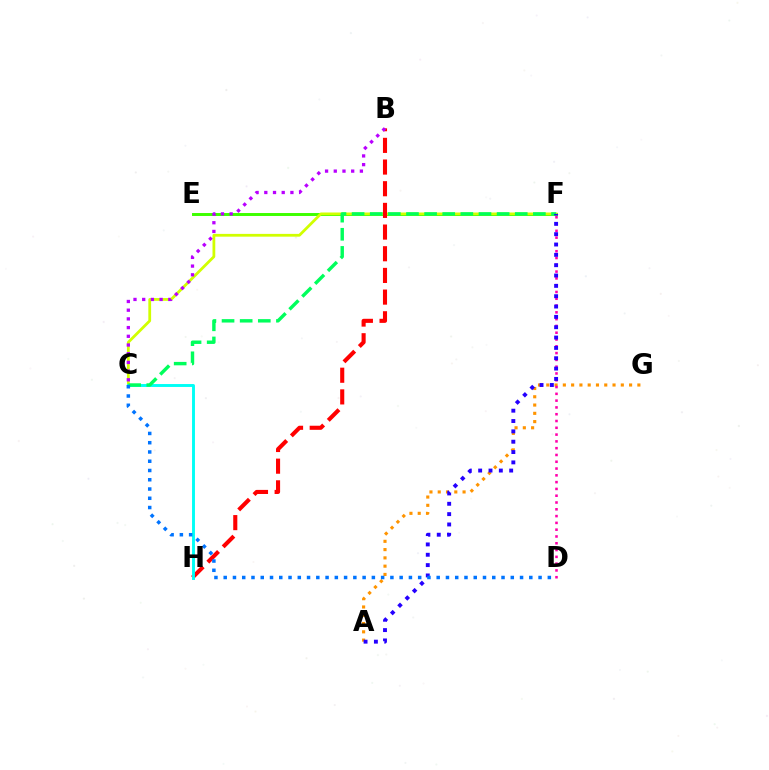{('A', 'G'): [{'color': '#ff9400', 'line_style': 'dotted', 'thickness': 2.25}], ('E', 'F'): [{'color': '#3dff00', 'line_style': 'solid', 'thickness': 2.12}], ('D', 'F'): [{'color': '#ff00ac', 'line_style': 'dotted', 'thickness': 1.85}], ('C', 'F'): [{'color': '#d1ff00', 'line_style': 'solid', 'thickness': 2.0}, {'color': '#00ff5c', 'line_style': 'dashed', 'thickness': 2.46}], ('B', 'H'): [{'color': '#ff0000', 'line_style': 'dashed', 'thickness': 2.94}], ('C', 'H'): [{'color': '#00fff6', 'line_style': 'solid', 'thickness': 2.1}], ('B', 'C'): [{'color': '#b900ff', 'line_style': 'dotted', 'thickness': 2.36}], ('A', 'F'): [{'color': '#2500ff', 'line_style': 'dotted', 'thickness': 2.81}], ('C', 'D'): [{'color': '#0074ff', 'line_style': 'dotted', 'thickness': 2.52}]}